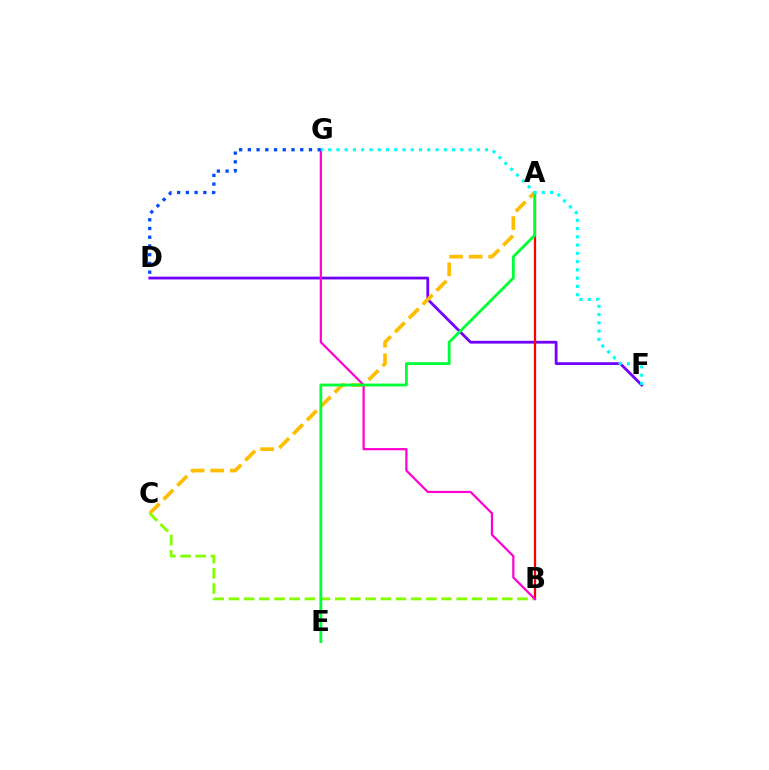{('D', 'F'): [{'color': '#7200ff', 'line_style': 'solid', 'thickness': 2.01}], ('A', 'B'): [{'color': '#ff0000', 'line_style': 'solid', 'thickness': 1.64}], ('A', 'C'): [{'color': '#ffbd00', 'line_style': 'dashed', 'thickness': 2.66}], ('B', 'C'): [{'color': '#84ff00', 'line_style': 'dashed', 'thickness': 2.06}], ('B', 'G'): [{'color': '#ff00cf', 'line_style': 'solid', 'thickness': 1.6}], ('D', 'G'): [{'color': '#004bff', 'line_style': 'dotted', 'thickness': 2.37}], ('A', 'E'): [{'color': '#00ff39', 'line_style': 'solid', 'thickness': 2.04}], ('F', 'G'): [{'color': '#00fff6', 'line_style': 'dotted', 'thickness': 2.24}]}